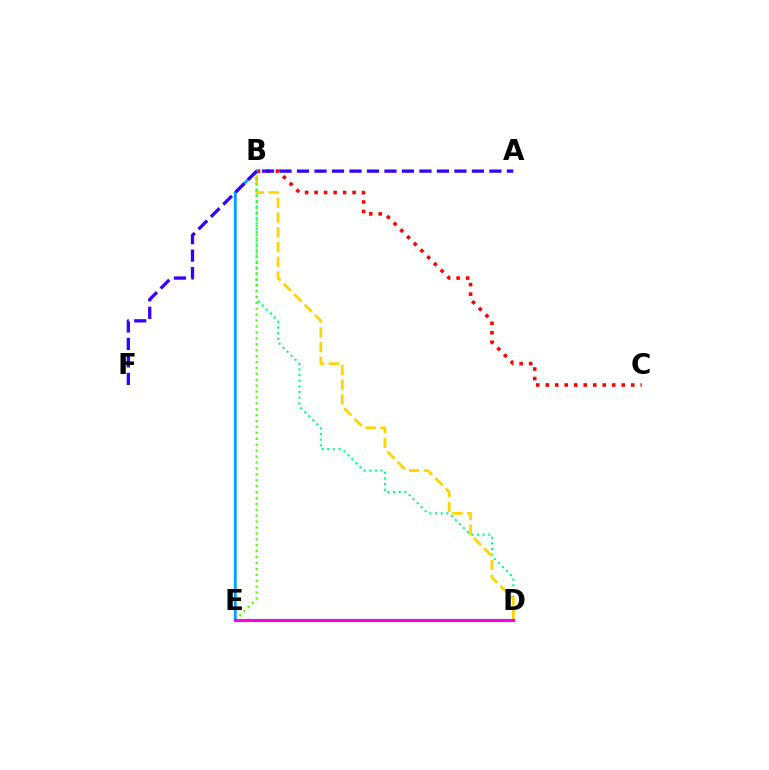{('B', 'D'): [{'color': '#00ff86', 'line_style': 'dotted', 'thickness': 1.53}, {'color': '#ffd500', 'line_style': 'dashed', 'thickness': 2.0}], ('B', 'C'): [{'color': '#ff0000', 'line_style': 'dotted', 'thickness': 2.58}], ('B', 'E'): [{'color': '#4fff00', 'line_style': 'dotted', 'thickness': 1.61}, {'color': '#009eff', 'line_style': 'solid', 'thickness': 2.05}], ('A', 'F'): [{'color': '#3700ff', 'line_style': 'dashed', 'thickness': 2.38}], ('D', 'E'): [{'color': '#ff00ed', 'line_style': 'solid', 'thickness': 2.24}]}